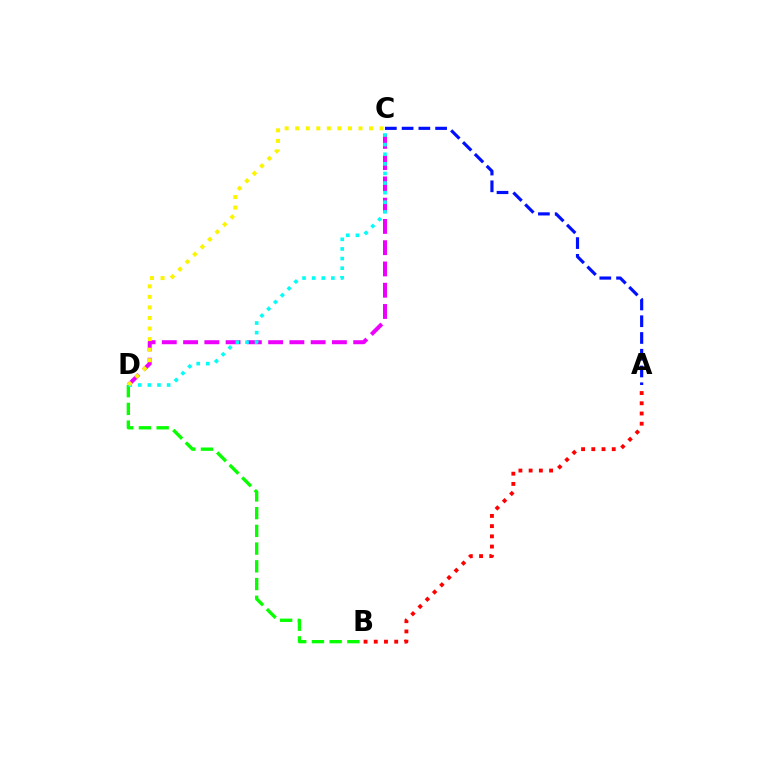{('B', 'D'): [{'color': '#08ff00', 'line_style': 'dashed', 'thickness': 2.41}], ('C', 'D'): [{'color': '#ee00ff', 'line_style': 'dashed', 'thickness': 2.89}, {'color': '#00fff6', 'line_style': 'dotted', 'thickness': 2.61}, {'color': '#fcf500', 'line_style': 'dotted', 'thickness': 2.87}], ('A', 'B'): [{'color': '#ff0000', 'line_style': 'dotted', 'thickness': 2.78}], ('A', 'C'): [{'color': '#0010ff', 'line_style': 'dashed', 'thickness': 2.28}]}